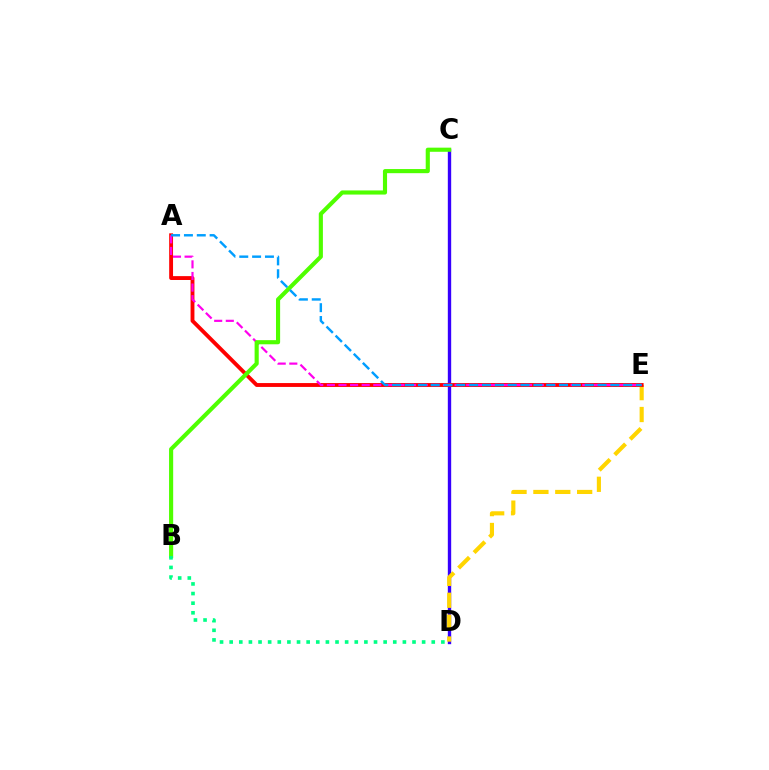{('C', 'D'): [{'color': '#3700ff', 'line_style': 'solid', 'thickness': 2.42}], ('D', 'E'): [{'color': '#ffd500', 'line_style': 'dashed', 'thickness': 2.97}], ('A', 'E'): [{'color': '#ff0000', 'line_style': 'solid', 'thickness': 2.78}, {'color': '#ff00ed', 'line_style': 'dashed', 'thickness': 1.58}, {'color': '#009eff', 'line_style': 'dashed', 'thickness': 1.74}], ('B', 'C'): [{'color': '#4fff00', 'line_style': 'solid', 'thickness': 2.97}], ('B', 'D'): [{'color': '#00ff86', 'line_style': 'dotted', 'thickness': 2.61}]}